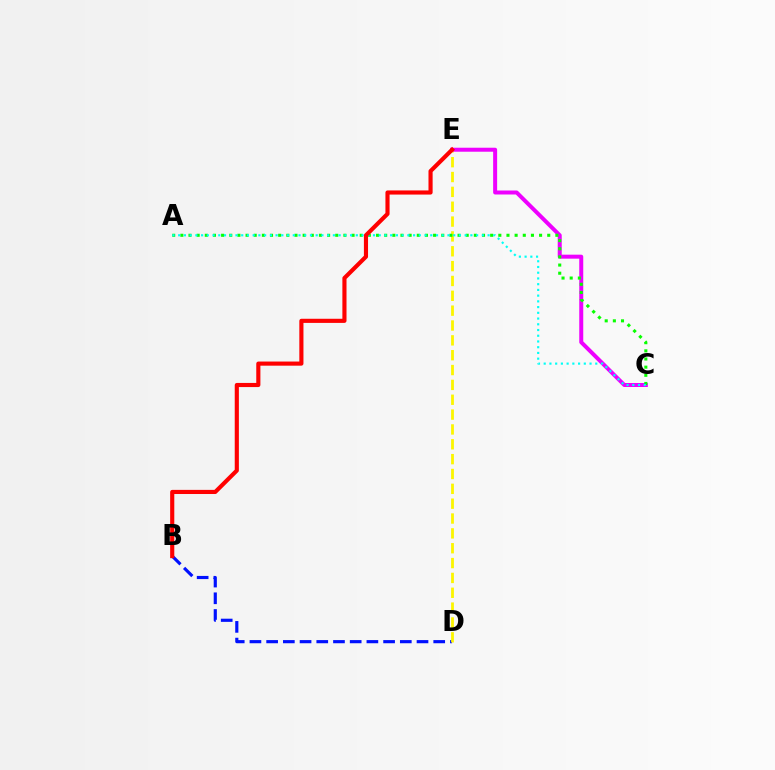{('B', 'D'): [{'color': '#0010ff', 'line_style': 'dashed', 'thickness': 2.27}], ('D', 'E'): [{'color': '#fcf500', 'line_style': 'dashed', 'thickness': 2.02}], ('C', 'E'): [{'color': '#ee00ff', 'line_style': 'solid', 'thickness': 2.87}], ('A', 'C'): [{'color': '#08ff00', 'line_style': 'dotted', 'thickness': 2.22}, {'color': '#00fff6', 'line_style': 'dotted', 'thickness': 1.56}], ('B', 'E'): [{'color': '#ff0000', 'line_style': 'solid', 'thickness': 2.97}]}